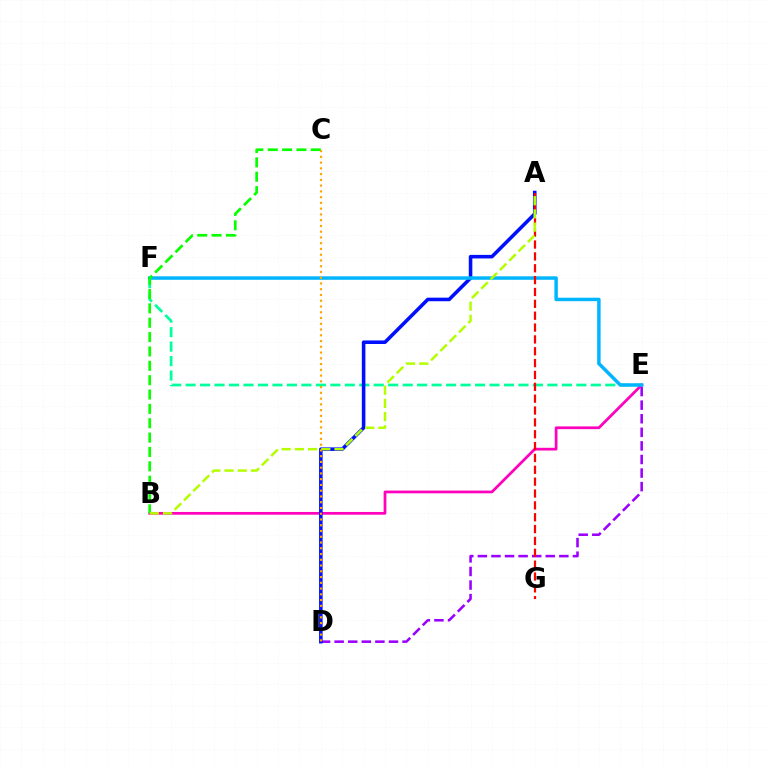{('E', 'F'): [{'color': '#00ff9d', 'line_style': 'dashed', 'thickness': 1.97}, {'color': '#00b5ff', 'line_style': 'solid', 'thickness': 2.49}], ('D', 'E'): [{'color': '#9b00ff', 'line_style': 'dashed', 'thickness': 1.84}], ('B', 'E'): [{'color': '#ff00bd', 'line_style': 'solid', 'thickness': 1.97}], ('A', 'D'): [{'color': '#0010ff', 'line_style': 'solid', 'thickness': 2.57}], ('A', 'G'): [{'color': '#ff0000', 'line_style': 'dashed', 'thickness': 1.61}], ('B', 'C'): [{'color': '#08ff00', 'line_style': 'dashed', 'thickness': 1.95}], ('A', 'B'): [{'color': '#b3ff00', 'line_style': 'dashed', 'thickness': 1.79}], ('C', 'D'): [{'color': '#ffa500', 'line_style': 'dotted', 'thickness': 1.56}]}